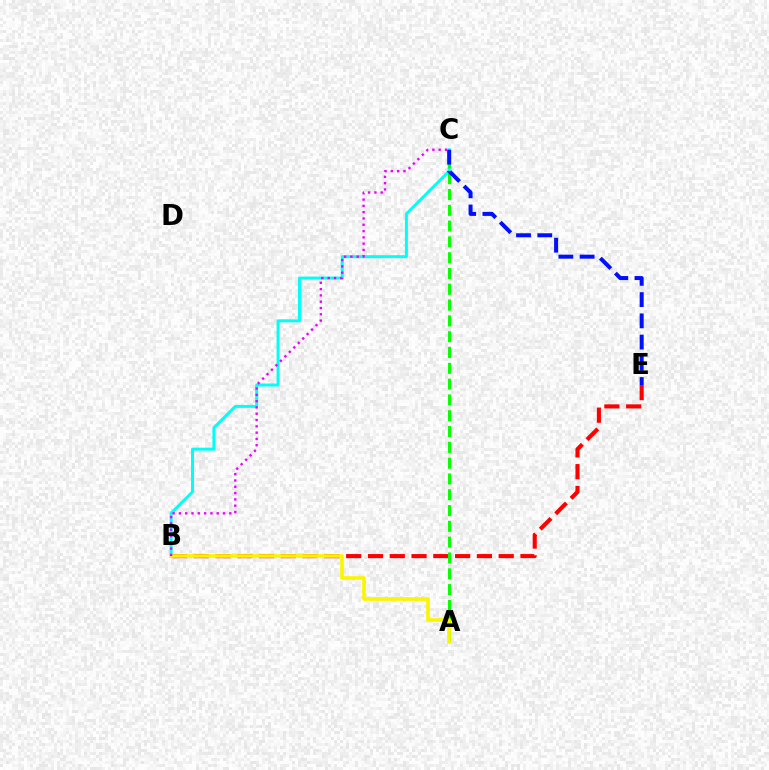{('B', 'E'): [{'color': '#ff0000', 'line_style': 'dashed', 'thickness': 2.96}], ('B', 'C'): [{'color': '#00fff6', 'line_style': 'solid', 'thickness': 2.14}, {'color': '#ee00ff', 'line_style': 'dotted', 'thickness': 1.71}], ('A', 'C'): [{'color': '#08ff00', 'line_style': 'dashed', 'thickness': 2.15}], ('A', 'B'): [{'color': '#fcf500', 'line_style': 'solid', 'thickness': 2.63}], ('C', 'E'): [{'color': '#0010ff', 'line_style': 'dashed', 'thickness': 2.89}]}